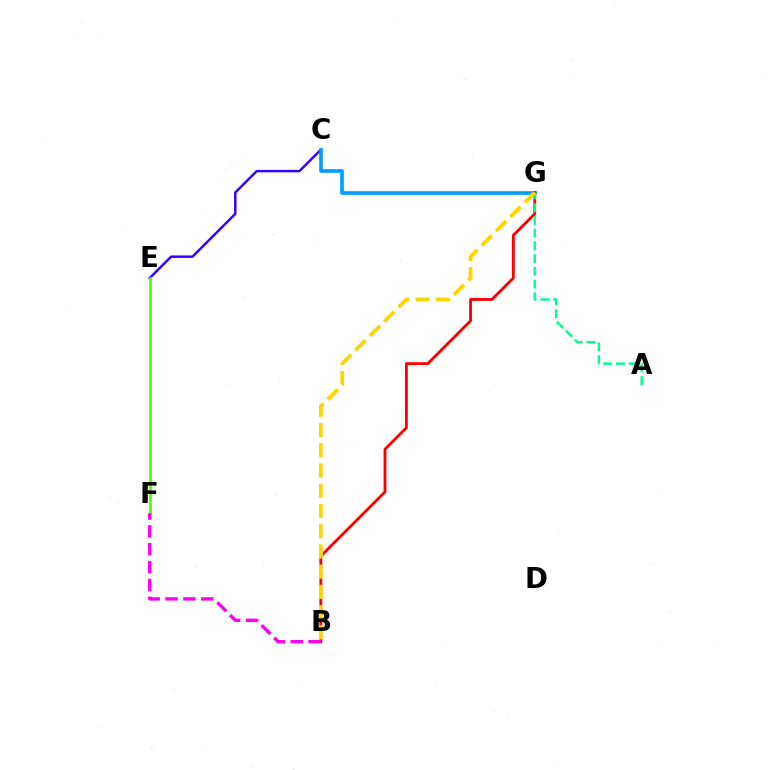{('C', 'E'): [{'color': '#3700ff', 'line_style': 'solid', 'thickness': 1.78}], ('C', 'G'): [{'color': '#009eff', 'line_style': 'solid', 'thickness': 2.64}], ('B', 'G'): [{'color': '#ff0000', 'line_style': 'solid', 'thickness': 2.05}, {'color': '#ffd500', 'line_style': 'dashed', 'thickness': 2.75}], ('A', 'G'): [{'color': '#00ff86', 'line_style': 'dashed', 'thickness': 1.73}], ('E', 'F'): [{'color': '#4fff00', 'line_style': 'solid', 'thickness': 1.98}], ('B', 'F'): [{'color': '#ff00ed', 'line_style': 'dashed', 'thickness': 2.43}]}